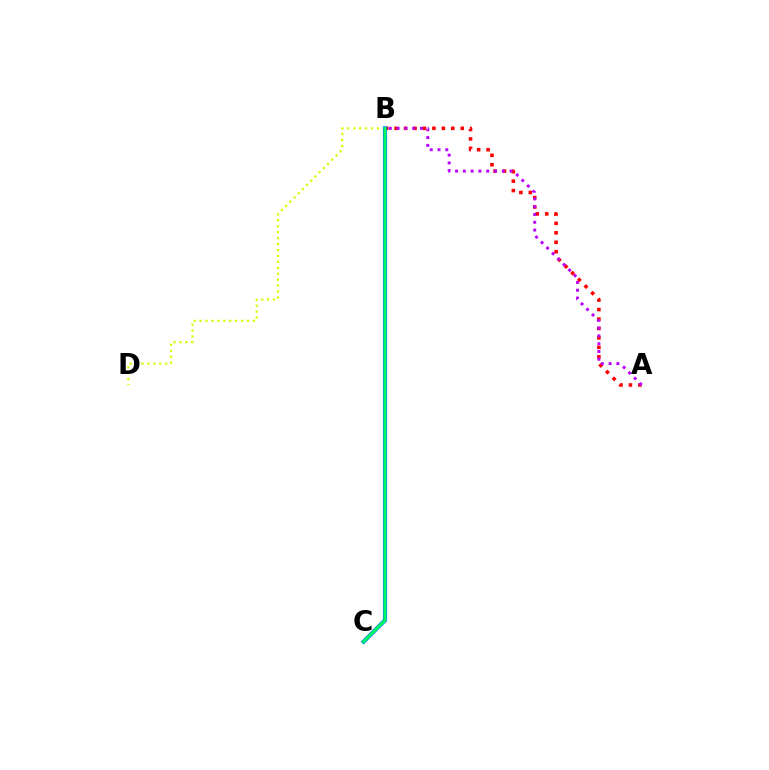{('A', 'B'): [{'color': '#ff0000', 'line_style': 'dotted', 'thickness': 2.57}, {'color': '#b900ff', 'line_style': 'dotted', 'thickness': 2.12}], ('B', 'D'): [{'color': '#d1ff00', 'line_style': 'dotted', 'thickness': 1.61}], ('B', 'C'): [{'color': '#0074ff', 'line_style': 'solid', 'thickness': 2.97}, {'color': '#00ff5c', 'line_style': 'solid', 'thickness': 2.06}]}